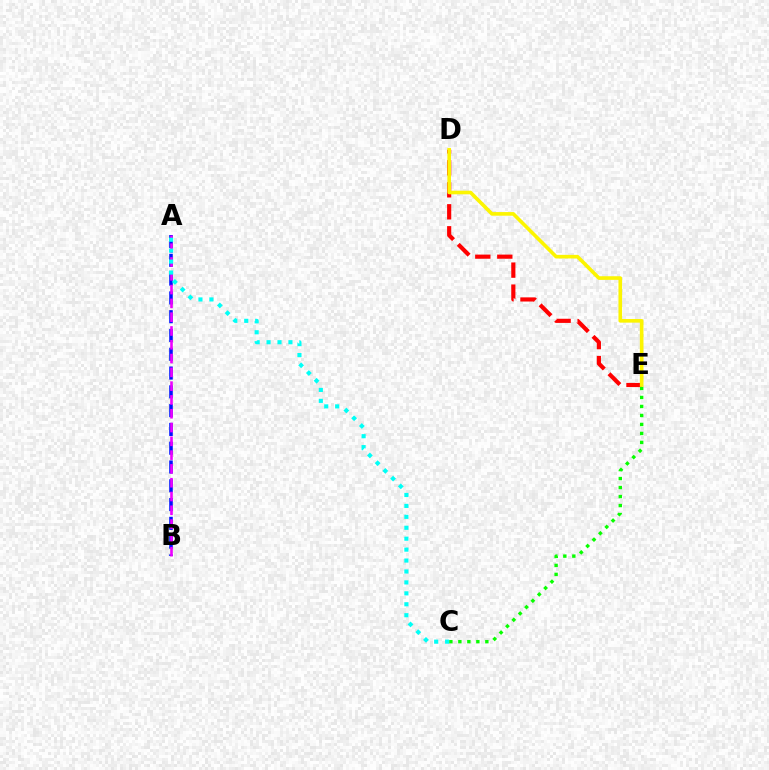{('A', 'B'): [{'color': '#0010ff', 'line_style': 'dashed', 'thickness': 2.55}, {'color': '#ee00ff', 'line_style': 'dashed', 'thickness': 1.87}], ('D', 'E'): [{'color': '#ff0000', 'line_style': 'dashed', 'thickness': 2.99}, {'color': '#fcf500', 'line_style': 'solid', 'thickness': 2.61}], ('C', 'E'): [{'color': '#08ff00', 'line_style': 'dotted', 'thickness': 2.44}], ('A', 'C'): [{'color': '#00fff6', 'line_style': 'dotted', 'thickness': 2.97}]}